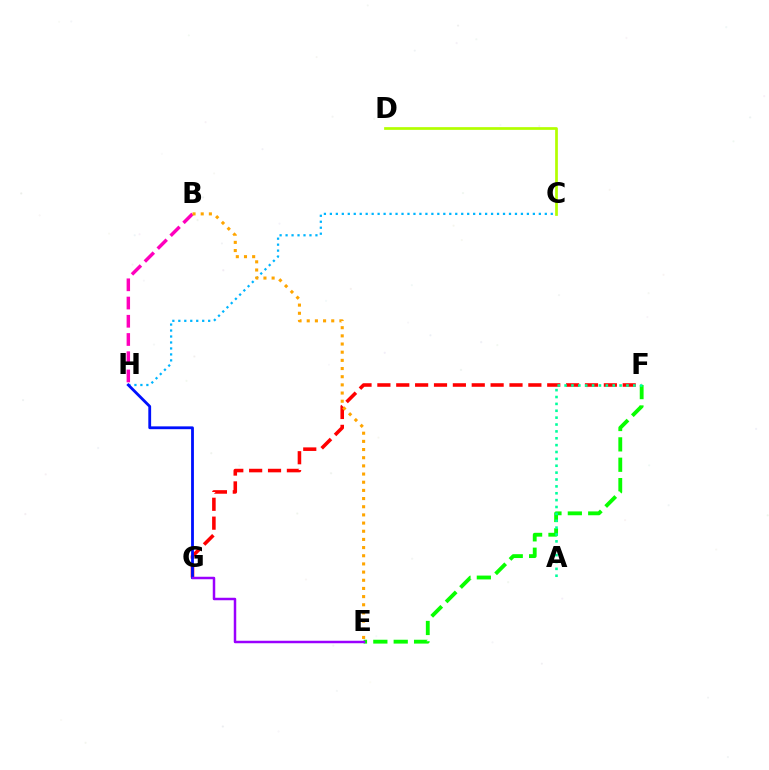{('F', 'G'): [{'color': '#ff0000', 'line_style': 'dashed', 'thickness': 2.56}], ('C', 'H'): [{'color': '#00b5ff', 'line_style': 'dotted', 'thickness': 1.62}], ('C', 'D'): [{'color': '#b3ff00', 'line_style': 'solid', 'thickness': 1.96}], ('B', 'H'): [{'color': '#ff00bd', 'line_style': 'dashed', 'thickness': 2.48}], ('B', 'E'): [{'color': '#ffa500', 'line_style': 'dotted', 'thickness': 2.22}], ('G', 'H'): [{'color': '#0010ff', 'line_style': 'solid', 'thickness': 2.03}], ('E', 'F'): [{'color': '#08ff00', 'line_style': 'dashed', 'thickness': 2.77}], ('A', 'F'): [{'color': '#00ff9d', 'line_style': 'dotted', 'thickness': 1.87}], ('E', 'G'): [{'color': '#9b00ff', 'line_style': 'solid', 'thickness': 1.79}]}